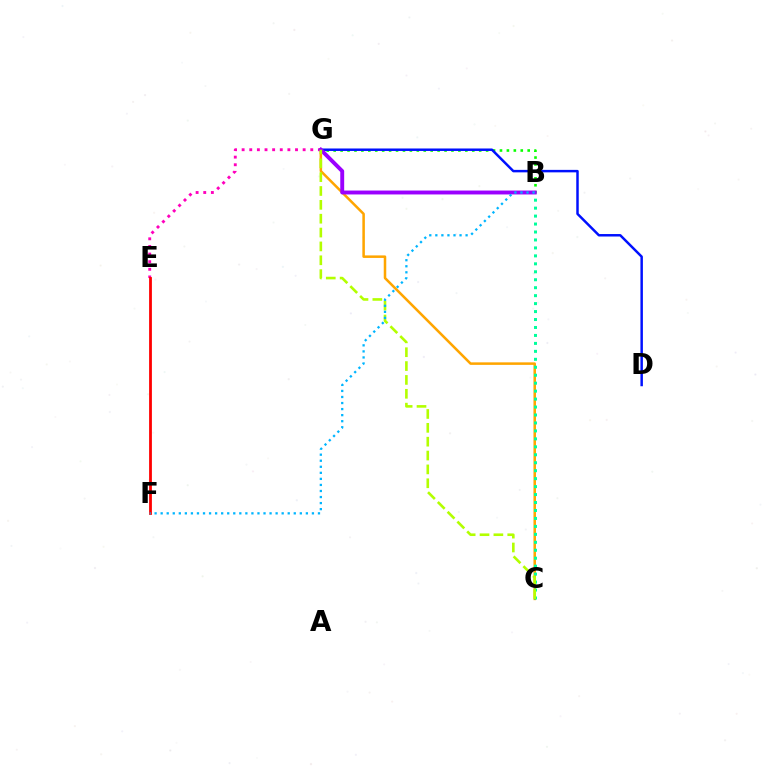{('B', 'G'): [{'color': '#08ff00', 'line_style': 'dotted', 'thickness': 1.88}, {'color': '#9b00ff', 'line_style': 'solid', 'thickness': 2.81}], ('C', 'G'): [{'color': '#ffa500', 'line_style': 'solid', 'thickness': 1.82}, {'color': '#b3ff00', 'line_style': 'dashed', 'thickness': 1.88}], ('E', 'G'): [{'color': '#ff00bd', 'line_style': 'dotted', 'thickness': 2.07}], ('D', 'G'): [{'color': '#0010ff', 'line_style': 'solid', 'thickness': 1.78}], ('B', 'C'): [{'color': '#00ff9d', 'line_style': 'dotted', 'thickness': 2.16}], ('E', 'F'): [{'color': '#ff0000', 'line_style': 'solid', 'thickness': 2.01}], ('B', 'F'): [{'color': '#00b5ff', 'line_style': 'dotted', 'thickness': 1.64}]}